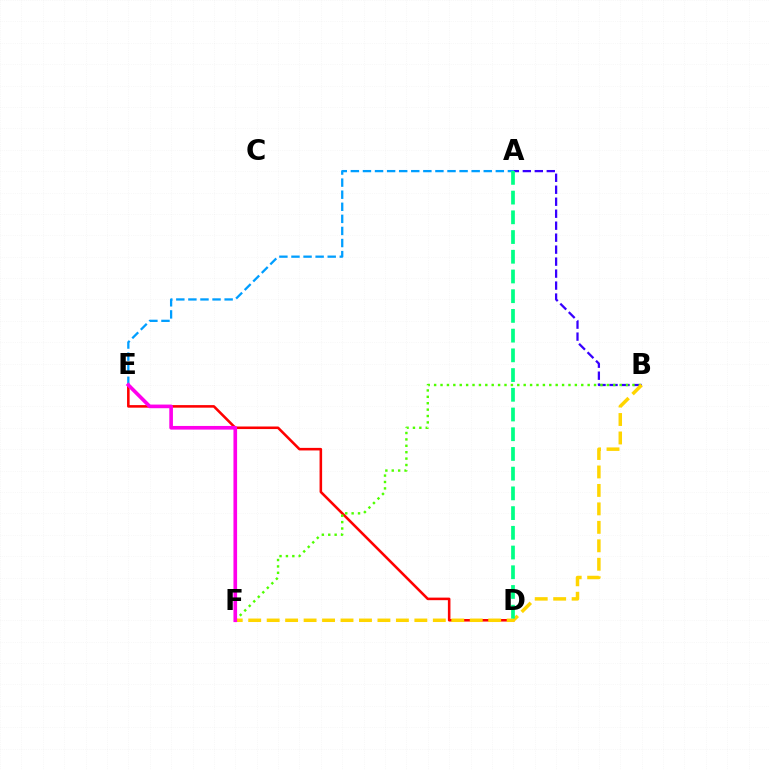{('D', 'E'): [{'color': '#ff0000', 'line_style': 'solid', 'thickness': 1.85}], ('A', 'B'): [{'color': '#3700ff', 'line_style': 'dashed', 'thickness': 1.63}], ('B', 'F'): [{'color': '#4fff00', 'line_style': 'dotted', 'thickness': 1.74}, {'color': '#ffd500', 'line_style': 'dashed', 'thickness': 2.51}], ('A', 'E'): [{'color': '#009eff', 'line_style': 'dashed', 'thickness': 1.64}], ('E', 'F'): [{'color': '#ff00ed', 'line_style': 'solid', 'thickness': 2.62}], ('A', 'D'): [{'color': '#00ff86', 'line_style': 'dashed', 'thickness': 2.68}]}